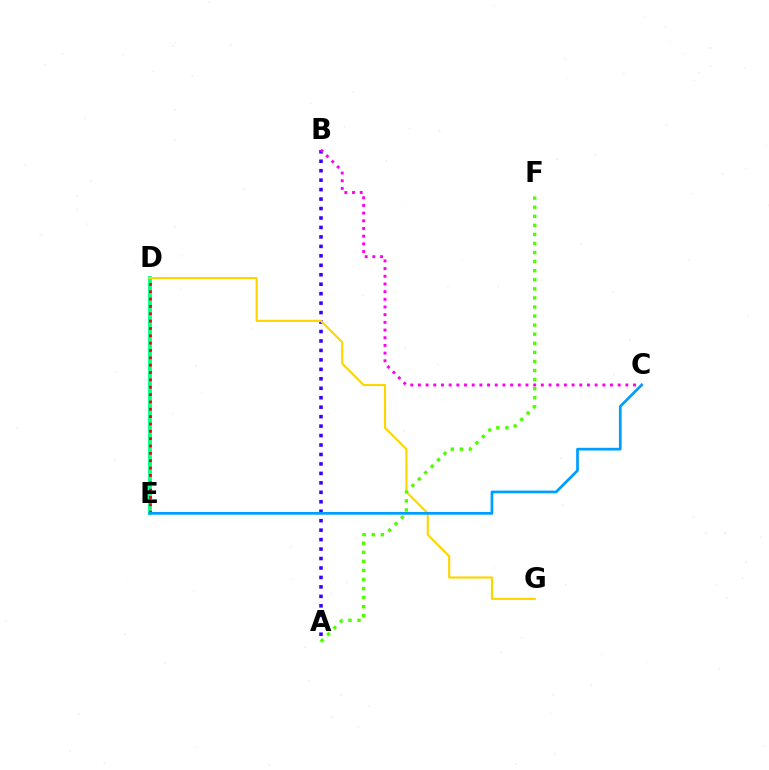{('A', 'B'): [{'color': '#3700ff', 'line_style': 'dotted', 'thickness': 2.57}], ('D', 'E'): [{'color': '#00ff86', 'line_style': 'solid', 'thickness': 2.72}, {'color': '#ff0000', 'line_style': 'dotted', 'thickness': 2.0}], ('D', 'G'): [{'color': '#ffd500', 'line_style': 'solid', 'thickness': 1.54}], ('B', 'C'): [{'color': '#ff00ed', 'line_style': 'dotted', 'thickness': 2.09}], ('A', 'F'): [{'color': '#4fff00', 'line_style': 'dotted', 'thickness': 2.46}], ('C', 'E'): [{'color': '#009eff', 'line_style': 'solid', 'thickness': 1.97}]}